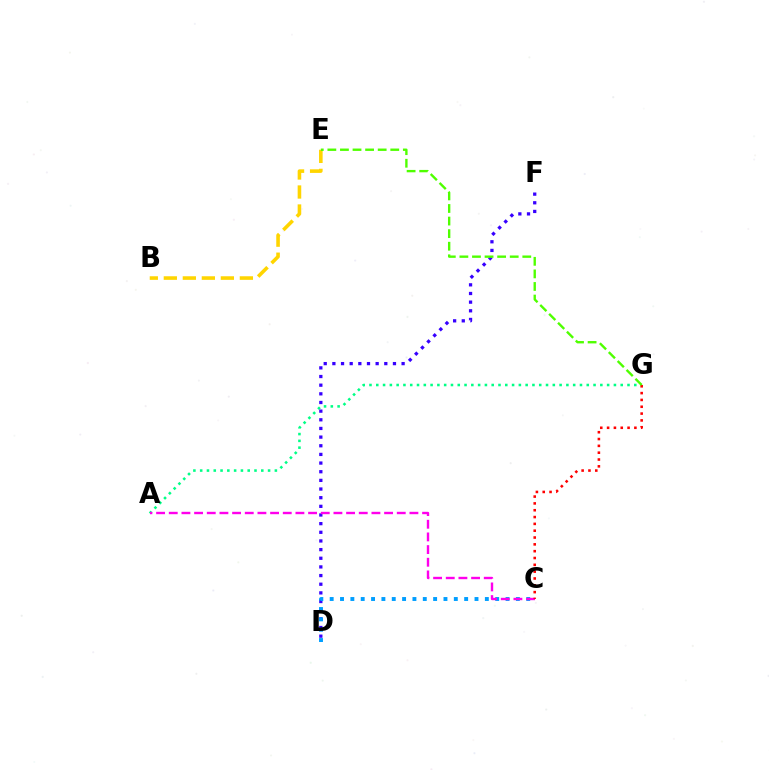{('A', 'G'): [{'color': '#00ff86', 'line_style': 'dotted', 'thickness': 1.84}], ('B', 'E'): [{'color': '#ffd500', 'line_style': 'dashed', 'thickness': 2.58}], ('D', 'F'): [{'color': '#3700ff', 'line_style': 'dotted', 'thickness': 2.35}], ('C', 'D'): [{'color': '#009eff', 'line_style': 'dotted', 'thickness': 2.81}], ('A', 'C'): [{'color': '#ff00ed', 'line_style': 'dashed', 'thickness': 1.72}], ('C', 'G'): [{'color': '#ff0000', 'line_style': 'dotted', 'thickness': 1.85}], ('E', 'G'): [{'color': '#4fff00', 'line_style': 'dashed', 'thickness': 1.71}]}